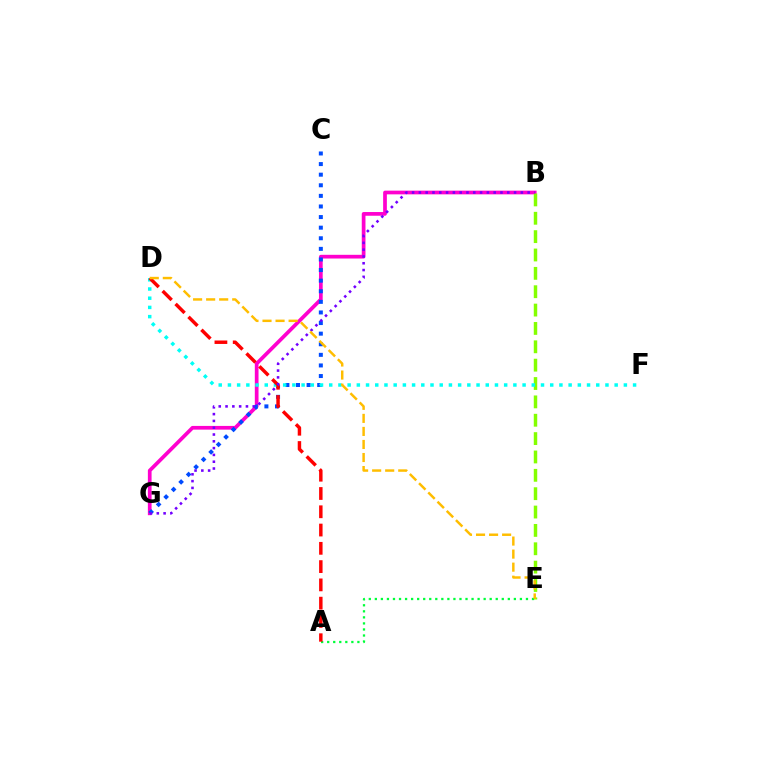{('B', 'G'): [{'color': '#ff00cf', 'line_style': 'solid', 'thickness': 2.67}, {'color': '#7200ff', 'line_style': 'dotted', 'thickness': 1.85}], ('B', 'E'): [{'color': '#84ff00', 'line_style': 'dashed', 'thickness': 2.49}], ('C', 'G'): [{'color': '#004bff', 'line_style': 'dotted', 'thickness': 2.88}], ('A', 'E'): [{'color': '#00ff39', 'line_style': 'dotted', 'thickness': 1.64}], ('D', 'F'): [{'color': '#00fff6', 'line_style': 'dotted', 'thickness': 2.5}], ('A', 'D'): [{'color': '#ff0000', 'line_style': 'dashed', 'thickness': 2.48}], ('D', 'E'): [{'color': '#ffbd00', 'line_style': 'dashed', 'thickness': 1.77}]}